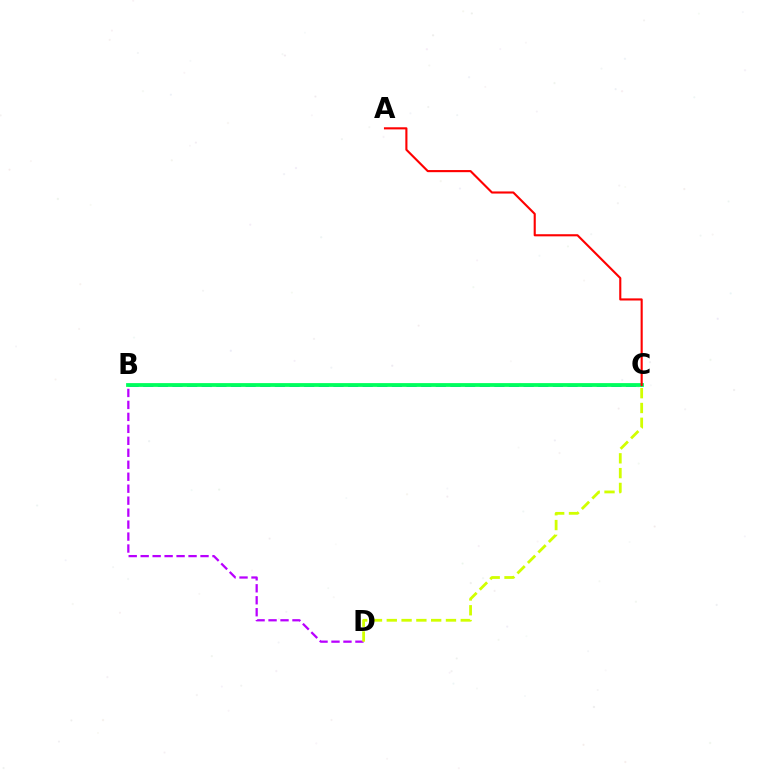{('B', 'D'): [{'color': '#b900ff', 'line_style': 'dashed', 'thickness': 1.63}], ('B', 'C'): [{'color': '#0074ff', 'line_style': 'dashed', 'thickness': 1.99}, {'color': '#00ff5c', 'line_style': 'solid', 'thickness': 2.72}], ('C', 'D'): [{'color': '#d1ff00', 'line_style': 'dashed', 'thickness': 2.01}], ('A', 'C'): [{'color': '#ff0000', 'line_style': 'solid', 'thickness': 1.53}]}